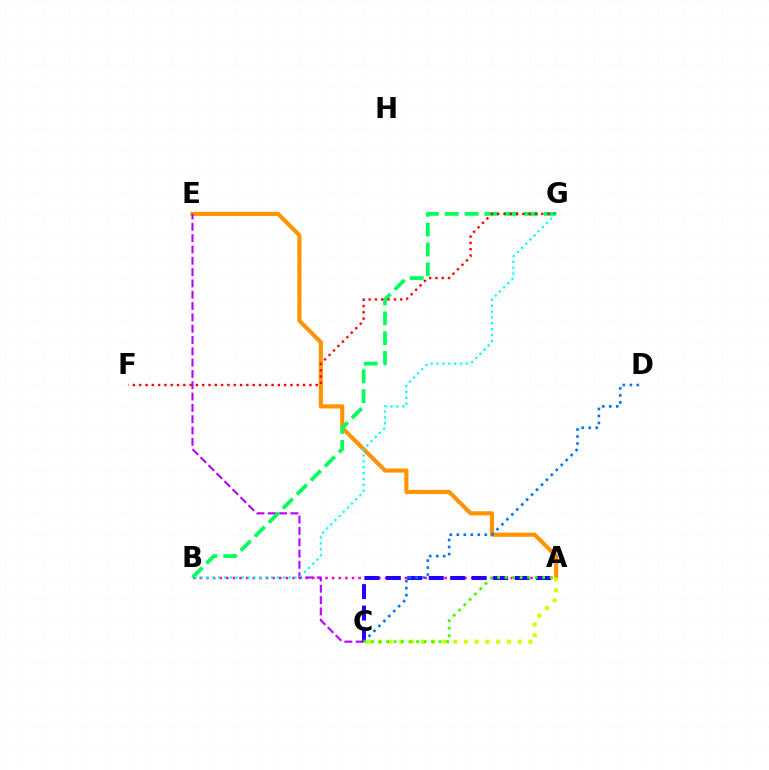{('A', 'E'): [{'color': '#ff9400', 'line_style': 'solid', 'thickness': 2.98}], ('A', 'B'): [{'color': '#ff00ac', 'line_style': 'dotted', 'thickness': 1.8}], ('A', 'C'): [{'color': '#d1ff00', 'line_style': 'dotted', 'thickness': 2.92}, {'color': '#2500ff', 'line_style': 'dashed', 'thickness': 2.91}, {'color': '#3dff00', 'line_style': 'dotted', 'thickness': 2.04}], ('C', 'E'): [{'color': '#b900ff', 'line_style': 'dashed', 'thickness': 1.54}], ('B', 'G'): [{'color': '#00ff5c', 'line_style': 'dashed', 'thickness': 2.69}, {'color': '#00fff6', 'line_style': 'dotted', 'thickness': 1.59}], ('F', 'G'): [{'color': '#ff0000', 'line_style': 'dotted', 'thickness': 1.71}], ('C', 'D'): [{'color': '#0074ff', 'line_style': 'dotted', 'thickness': 1.9}]}